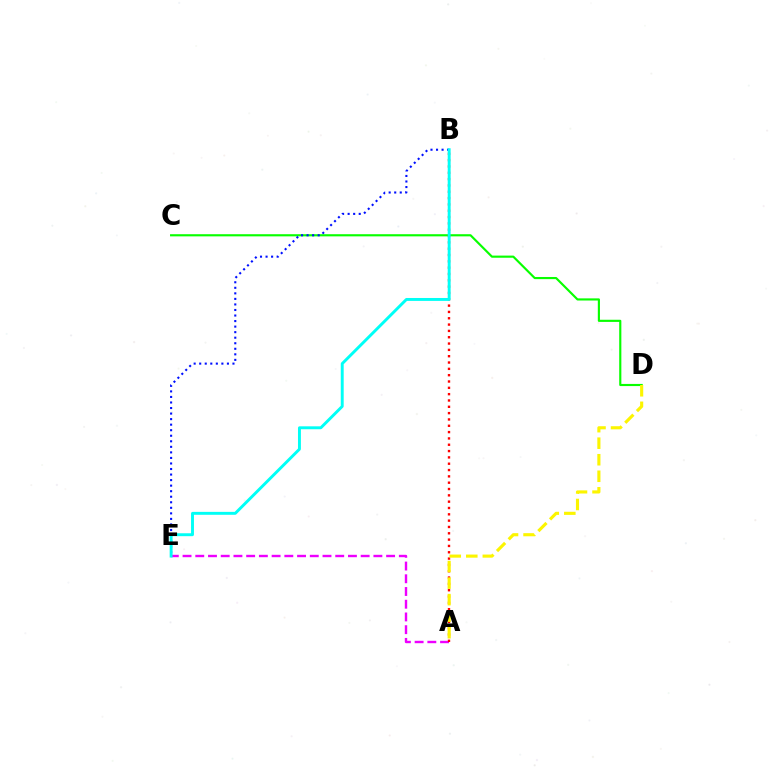{('C', 'D'): [{'color': '#08ff00', 'line_style': 'solid', 'thickness': 1.55}], ('A', 'E'): [{'color': '#ee00ff', 'line_style': 'dashed', 'thickness': 1.73}], ('B', 'E'): [{'color': '#0010ff', 'line_style': 'dotted', 'thickness': 1.51}, {'color': '#00fff6', 'line_style': 'solid', 'thickness': 2.1}], ('A', 'B'): [{'color': '#ff0000', 'line_style': 'dotted', 'thickness': 1.72}], ('A', 'D'): [{'color': '#fcf500', 'line_style': 'dashed', 'thickness': 2.25}]}